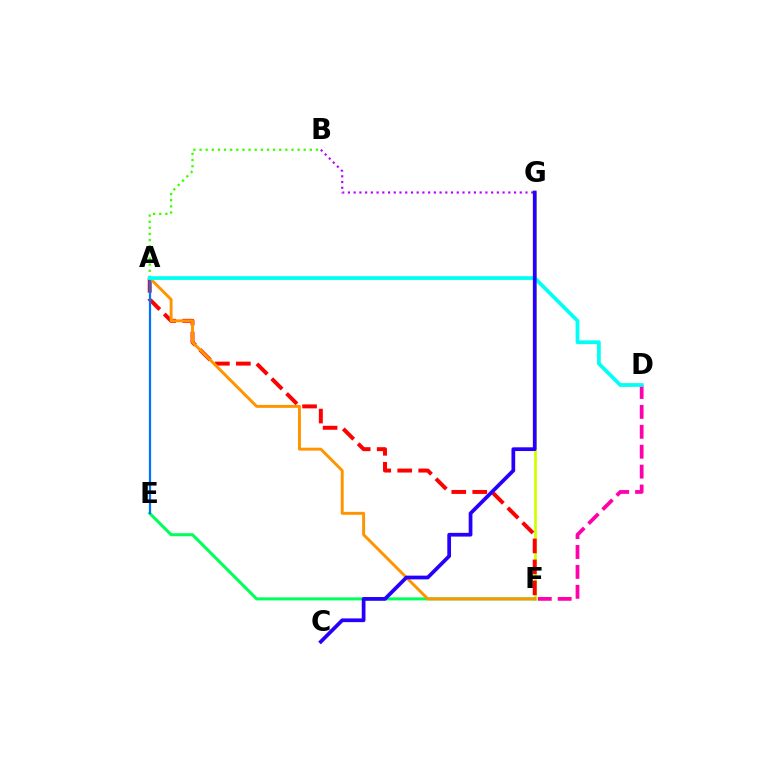{('A', 'B'): [{'color': '#3dff00', 'line_style': 'dotted', 'thickness': 1.67}], ('F', 'G'): [{'color': '#d1ff00', 'line_style': 'solid', 'thickness': 1.99}], ('E', 'F'): [{'color': '#00ff5c', 'line_style': 'solid', 'thickness': 2.19}], ('A', 'F'): [{'color': '#ff0000', 'line_style': 'dashed', 'thickness': 2.85}, {'color': '#ff9400', 'line_style': 'solid', 'thickness': 2.11}], ('A', 'E'): [{'color': '#0074ff', 'line_style': 'solid', 'thickness': 1.62}], ('D', 'F'): [{'color': '#ff00ac', 'line_style': 'dashed', 'thickness': 2.71}], ('A', 'D'): [{'color': '#00fff6', 'line_style': 'solid', 'thickness': 2.7}], ('B', 'G'): [{'color': '#b900ff', 'line_style': 'dotted', 'thickness': 1.56}], ('C', 'G'): [{'color': '#2500ff', 'line_style': 'solid', 'thickness': 2.68}]}